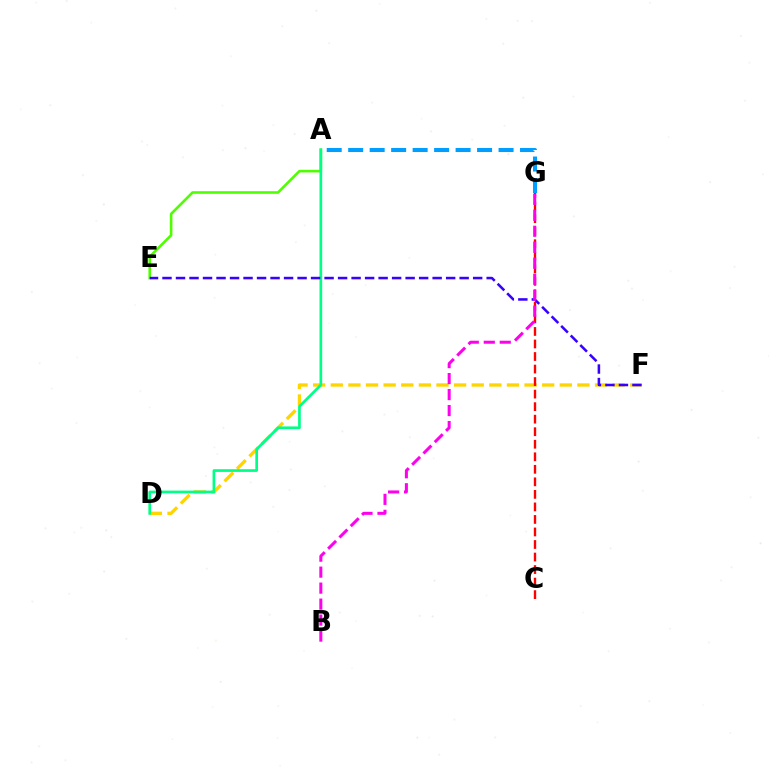{('D', 'F'): [{'color': '#ffd500', 'line_style': 'dashed', 'thickness': 2.39}], ('A', 'E'): [{'color': '#4fff00', 'line_style': 'solid', 'thickness': 1.88}], ('A', 'D'): [{'color': '#00ff86', 'line_style': 'solid', 'thickness': 1.94}], ('C', 'G'): [{'color': '#ff0000', 'line_style': 'dashed', 'thickness': 1.7}], ('E', 'F'): [{'color': '#3700ff', 'line_style': 'dashed', 'thickness': 1.83}], ('B', 'G'): [{'color': '#ff00ed', 'line_style': 'dashed', 'thickness': 2.17}], ('A', 'G'): [{'color': '#009eff', 'line_style': 'dashed', 'thickness': 2.92}]}